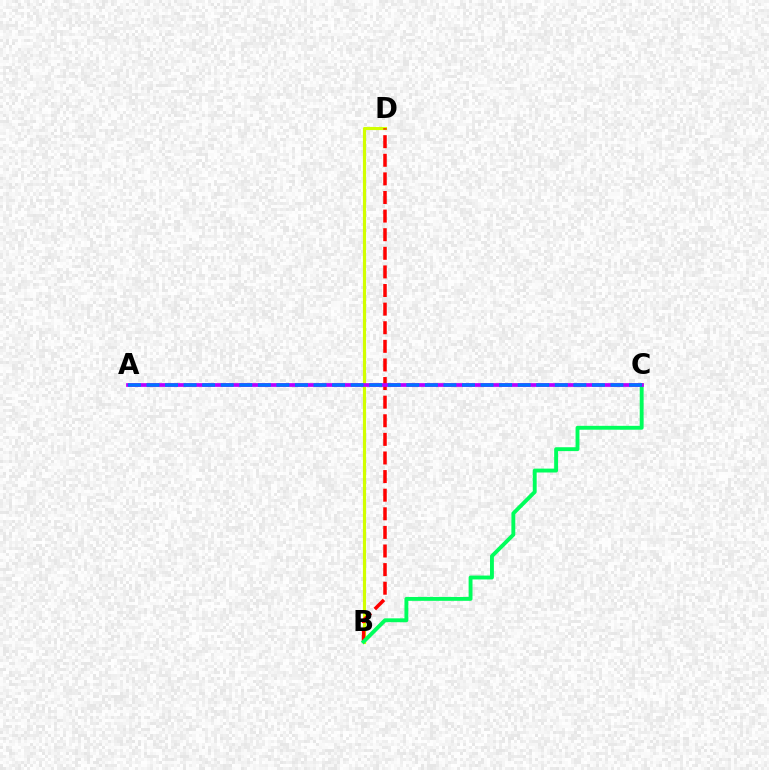{('B', 'D'): [{'color': '#d1ff00', 'line_style': 'solid', 'thickness': 2.27}, {'color': '#ff0000', 'line_style': 'dashed', 'thickness': 2.53}], ('B', 'C'): [{'color': '#00ff5c', 'line_style': 'solid', 'thickness': 2.8}], ('A', 'C'): [{'color': '#b900ff', 'line_style': 'solid', 'thickness': 2.68}, {'color': '#0074ff', 'line_style': 'dashed', 'thickness': 2.52}]}